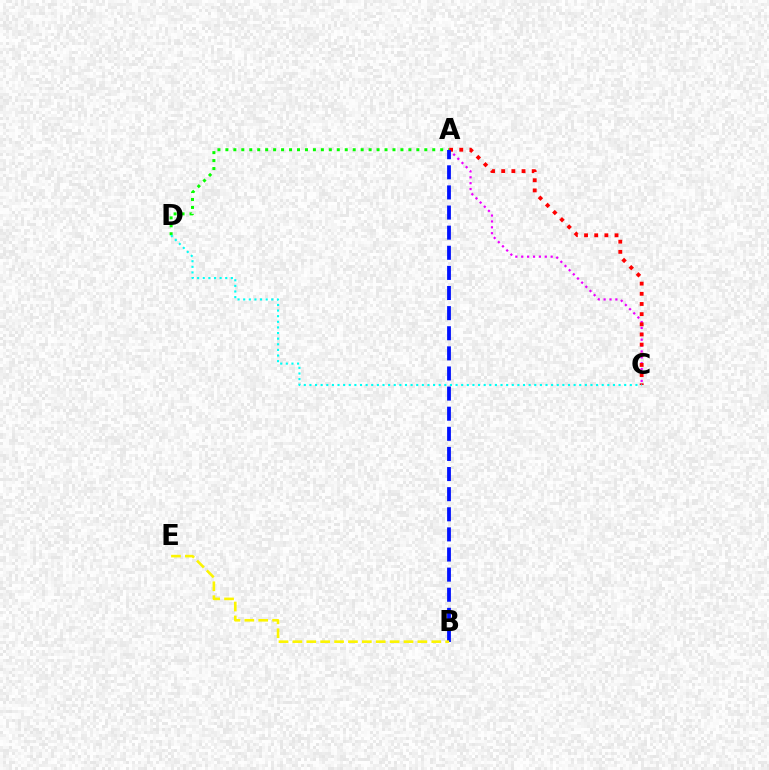{('A', 'C'): [{'color': '#ee00ff', 'line_style': 'dotted', 'thickness': 1.6}, {'color': '#ff0000', 'line_style': 'dotted', 'thickness': 2.76}], ('A', 'D'): [{'color': '#08ff00', 'line_style': 'dotted', 'thickness': 2.16}], ('A', 'B'): [{'color': '#0010ff', 'line_style': 'dashed', 'thickness': 2.73}], ('B', 'E'): [{'color': '#fcf500', 'line_style': 'dashed', 'thickness': 1.89}], ('C', 'D'): [{'color': '#00fff6', 'line_style': 'dotted', 'thickness': 1.53}]}